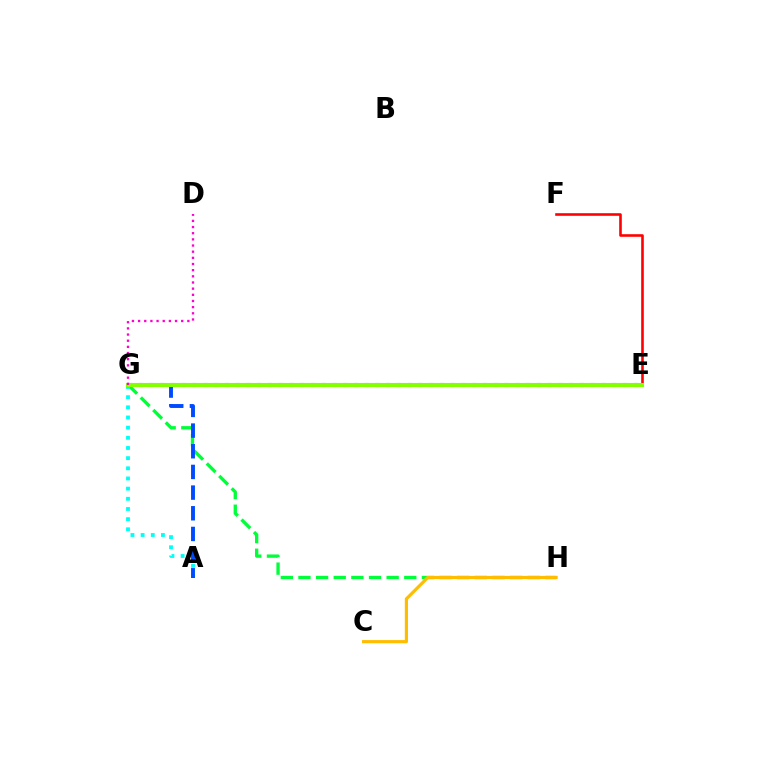{('G', 'H'): [{'color': '#00ff39', 'line_style': 'dashed', 'thickness': 2.4}], ('E', 'G'): [{'color': '#7200ff', 'line_style': 'dotted', 'thickness': 2.92}, {'color': '#84ff00', 'line_style': 'solid', 'thickness': 2.95}], ('A', 'G'): [{'color': '#00fff6', 'line_style': 'dotted', 'thickness': 2.76}, {'color': '#004bff', 'line_style': 'dashed', 'thickness': 2.81}], ('E', 'F'): [{'color': '#ff0000', 'line_style': 'solid', 'thickness': 1.87}], ('D', 'G'): [{'color': '#ff00cf', 'line_style': 'dotted', 'thickness': 1.67}], ('C', 'H'): [{'color': '#ffbd00', 'line_style': 'solid', 'thickness': 2.28}]}